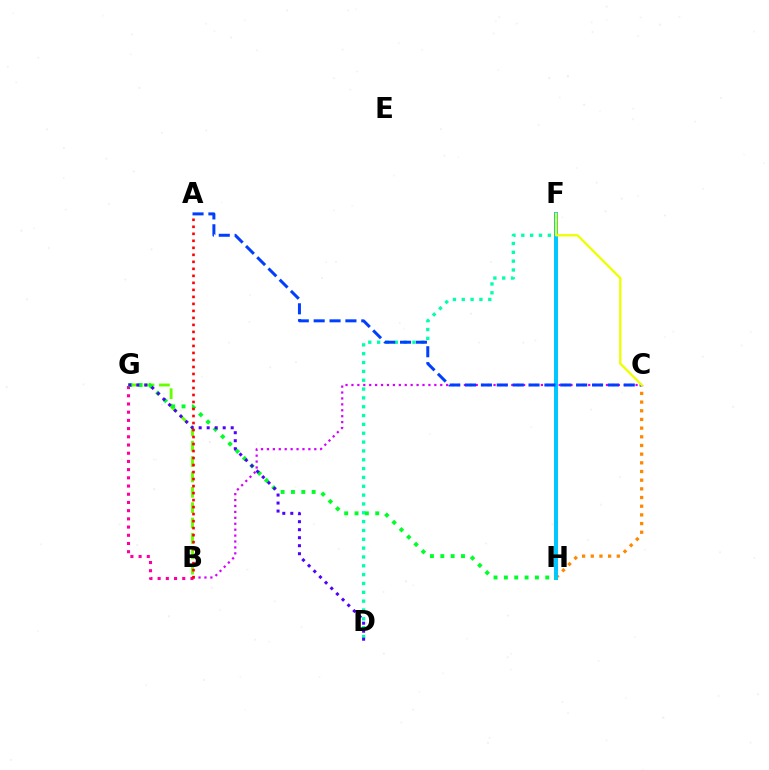{('C', 'H'): [{'color': '#ff8800', 'line_style': 'dotted', 'thickness': 2.36}], ('D', 'F'): [{'color': '#00ffaf', 'line_style': 'dotted', 'thickness': 2.4}], ('B', 'G'): [{'color': '#66ff00', 'line_style': 'dashed', 'thickness': 2.09}, {'color': '#ff00a0', 'line_style': 'dotted', 'thickness': 2.23}], ('B', 'C'): [{'color': '#d600ff', 'line_style': 'dotted', 'thickness': 1.61}], ('F', 'H'): [{'color': '#00c7ff', 'line_style': 'solid', 'thickness': 2.86}], ('A', 'C'): [{'color': '#003fff', 'line_style': 'dashed', 'thickness': 2.16}], ('G', 'H'): [{'color': '#00ff27', 'line_style': 'dotted', 'thickness': 2.81}], ('D', 'G'): [{'color': '#4f00ff', 'line_style': 'dotted', 'thickness': 2.18}], ('A', 'B'): [{'color': '#ff0000', 'line_style': 'dotted', 'thickness': 1.9}], ('C', 'F'): [{'color': '#eeff00', 'line_style': 'solid', 'thickness': 1.67}]}